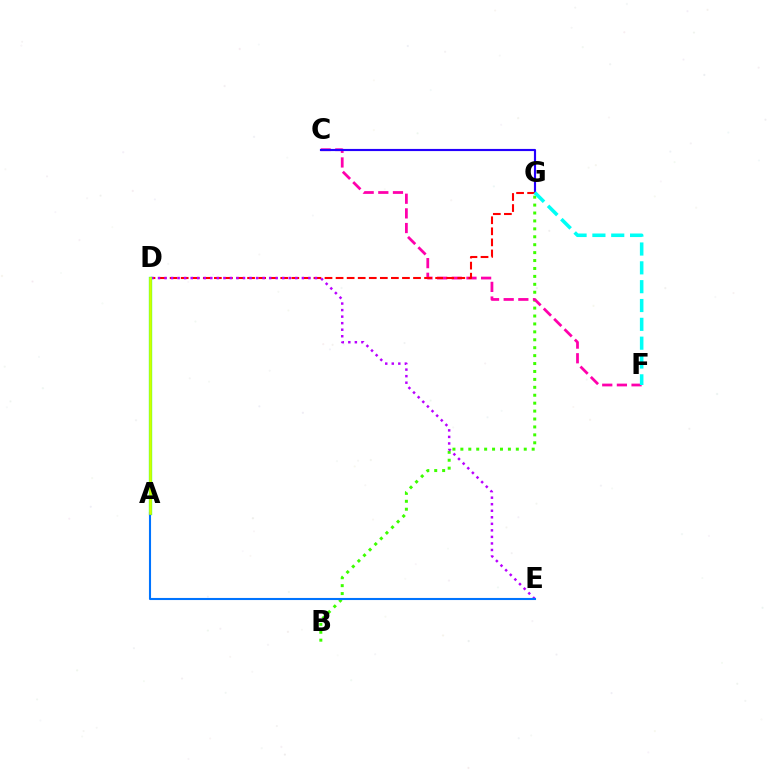{('B', 'G'): [{'color': '#3dff00', 'line_style': 'dotted', 'thickness': 2.15}], ('C', 'F'): [{'color': '#ff00ac', 'line_style': 'dashed', 'thickness': 1.99}], ('A', 'D'): [{'color': '#ff9400', 'line_style': 'dashed', 'thickness': 1.86}, {'color': '#00ff5c', 'line_style': 'solid', 'thickness': 2.37}, {'color': '#d1ff00', 'line_style': 'solid', 'thickness': 1.9}], ('C', 'G'): [{'color': '#2500ff', 'line_style': 'solid', 'thickness': 1.55}], ('D', 'G'): [{'color': '#ff0000', 'line_style': 'dashed', 'thickness': 1.5}], ('F', 'G'): [{'color': '#00fff6', 'line_style': 'dashed', 'thickness': 2.56}], ('D', 'E'): [{'color': '#b900ff', 'line_style': 'dotted', 'thickness': 1.78}], ('A', 'E'): [{'color': '#0074ff', 'line_style': 'solid', 'thickness': 1.51}]}